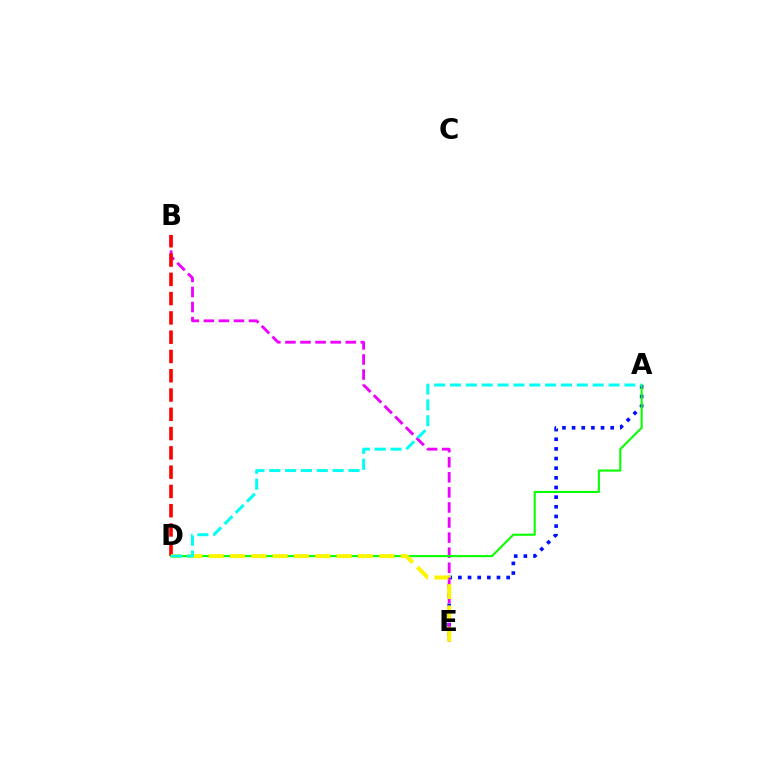{('A', 'E'): [{'color': '#0010ff', 'line_style': 'dotted', 'thickness': 2.62}], ('B', 'E'): [{'color': '#ee00ff', 'line_style': 'dashed', 'thickness': 2.05}], ('B', 'D'): [{'color': '#ff0000', 'line_style': 'dashed', 'thickness': 2.62}], ('A', 'D'): [{'color': '#08ff00', 'line_style': 'solid', 'thickness': 1.51}, {'color': '#00fff6', 'line_style': 'dashed', 'thickness': 2.15}], ('D', 'E'): [{'color': '#fcf500', 'line_style': 'dashed', 'thickness': 2.9}]}